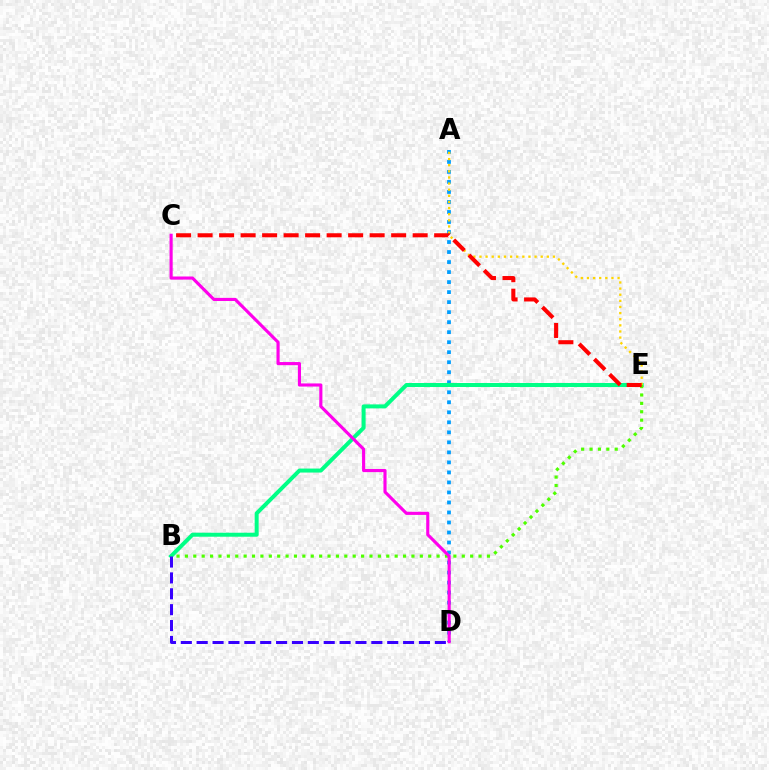{('A', 'D'): [{'color': '#009eff', 'line_style': 'dotted', 'thickness': 2.72}], ('B', 'E'): [{'color': '#00ff86', 'line_style': 'solid', 'thickness': 2.87}, {'color': '#4fff00', 'line_style': 'dotted', 'thickness': 2.28}], ('B', 'D'): [{'color': '#3700ff', 'line_style': 'dashed', 'thickness': 2.16}], ('A', 'E'): [{'color': '#ffd500', 'line_style': 'dotted', 'thickness': 1.66}], ('C', 'E'): [{'color': '#ff0000', 'line_style': 'dashed', 'thickness': 2.92}], ('C', 'D'): [{'color': '#ff00ed', 'line_style': 'solid', 'thickness': 2.25}]}